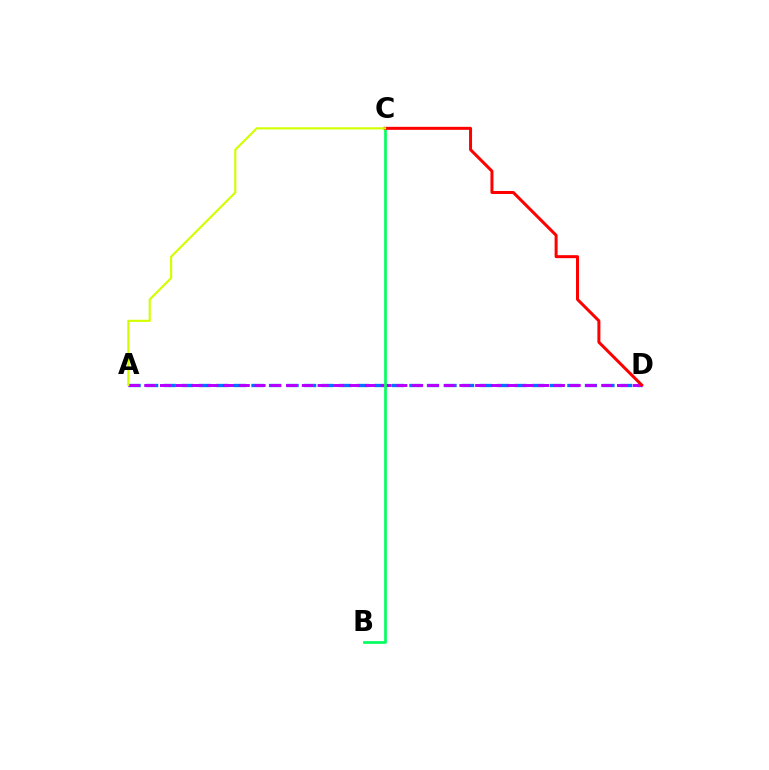{('A', 'D'): [{'color': '#0074ff', 'line_style': 'dashed', 'thickness': 2.38}, {'color': '#b900ff', 'line_style': 'dashed', 'thickness': 2.14}], ('B', 'C'): [{'color': '#00ff5c', 'line_style': 'solid', 'thickness': 1.93}], ('C', 'D'): [{'color': '#ff0000', 'line_style': 'solid', 'thickness': 2.16}], ('A', 'C'): [{'color': '#d1ff00', 'line_style': 'solid', 'thickness': 1.54}]}